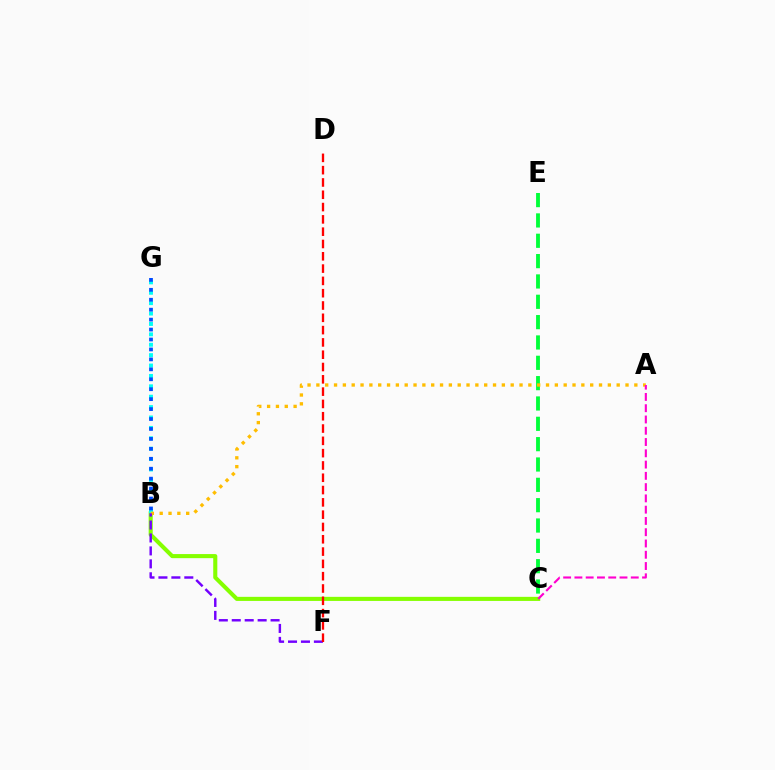{('C', 'E'): [{'color': '#00ff39', 'line_style': 'dashed', 'thickness': 2.76}], ('B', 'C'): [{'color': '#84ff00', 'line_style': 'solid', 'thickness': 2.94}], ('B', 'G'): [{'color': '#00fff6', 'line_style': 'dotted', 'thickness': 2.82}, {'color': '#004bff', 'line_style': 'dotted', 'thickness': 2.7}], ('A', 'B'): [{'color': '#ffbd00', 'line_style': 'dotted', 'thickness': 2.4}], ('B', 'F'): [{'color': '#7200ff', 'line_style': 'dashed', 'thickness': 1.76}], ('D', 'F'): [{'color': '#ff0000', 'line_style': 'dashed', 'thickness': 1.67}], ('A', 'C'): [{'color': '#ff00cf', 'line_style': 'dashed', 'thickness': 1.53}]}